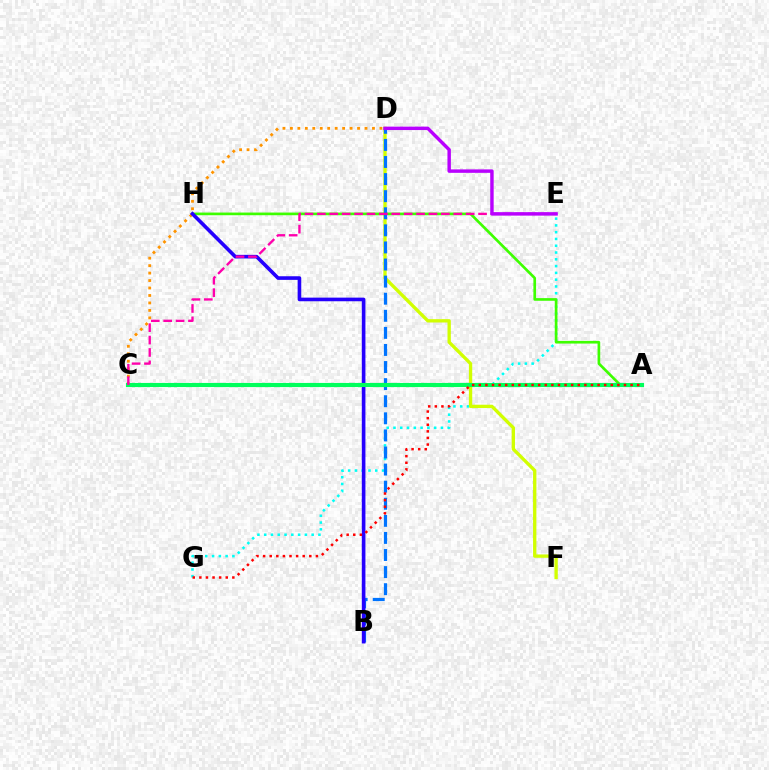{('C', 'D'): [{'color': '#ff9400', 'line_style': 'dotted', 'thickness': 2.03}], ('E', 'G'): [{'color': '#00fff6', 'line_style': 'dotted', 'thickness': 1.84}], ('D', 'F'): [{'color': '#d1ff00', 'line_style': 'solid', 'thickness': 2.39}], ('A', 'H'): [{'color': '#3dff00', 'line_style': 'solid', 'thickness': 1.92}], ('B', 'D'): [{'color': '#0074ff', 'line_style': 'dashed', 'thickness': 2.32}], ('B', 'H'): [{'color': '#2500ff', 'line_style': 'solid', 'thickness': 2.61}], ('A', 'C'): [{'color': '#00ff5c', 'line_style': 'solid', 'thickness': 2.97}], ('C', 'E'): [{'color': '#ff00ac', 'line_style': 'dashed', 'thickness': 1.68}], ('D', 'E'): [{'color': '#b900ff', 'line_style': 'solid', 'thickness': 2.48}], ('A', 'G'): [{'color': '#ff0000', 'line_style': 'dotted', 'thickness': 1.79}]}